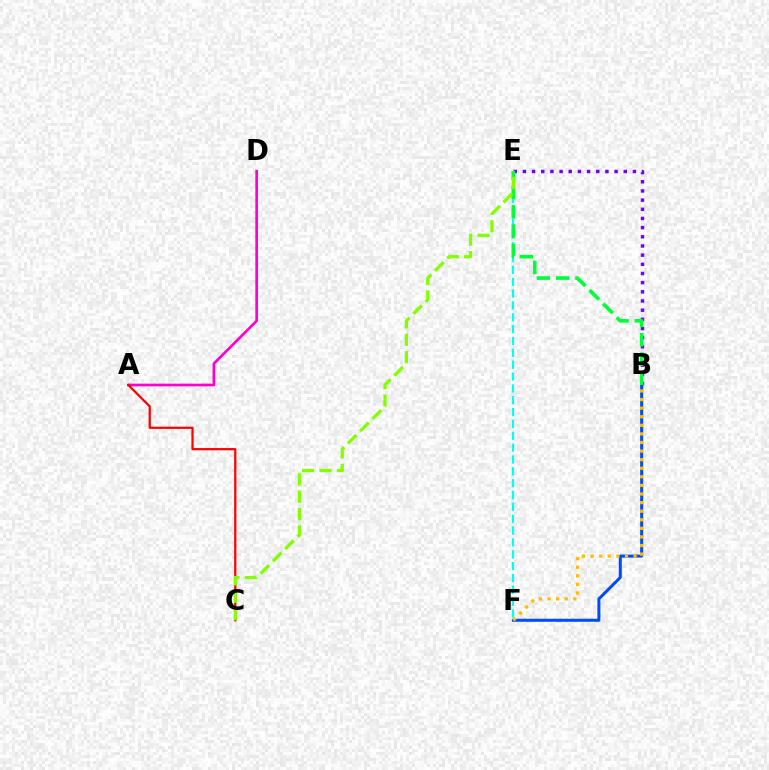{('E', 'F'): [{'color': '#00fff6', 'line_style': 'dashed', 'thickness': 1.61}], ('A', 'D'): [{'color': '#ff00cf', 'line_style': 'solid', 'thickness': 1.94}], ('B', 'F'): [{'color': '#004bff', 'line_style': 'solid', 'thickness': 2.18}, {'color': '#ffbd00', 'line_style': 'dotted', 'thickness': 2.33}], ('B', 'E'): [{'color': '#7200ff', 'line_style': 'dotted', 'thickness': 2.49}, {'color': '#00ff39', 'line_style': 'dashed', 'thickness': 2.62}], ('A', 'C'): [{'color': '#ff0000', 'line_style': 'solid', 'thickness': 1.6}], ('C', 'E'): [{'color': '#84ff00', 'line_style': 'dashed', 'thickness': 2.36}]}